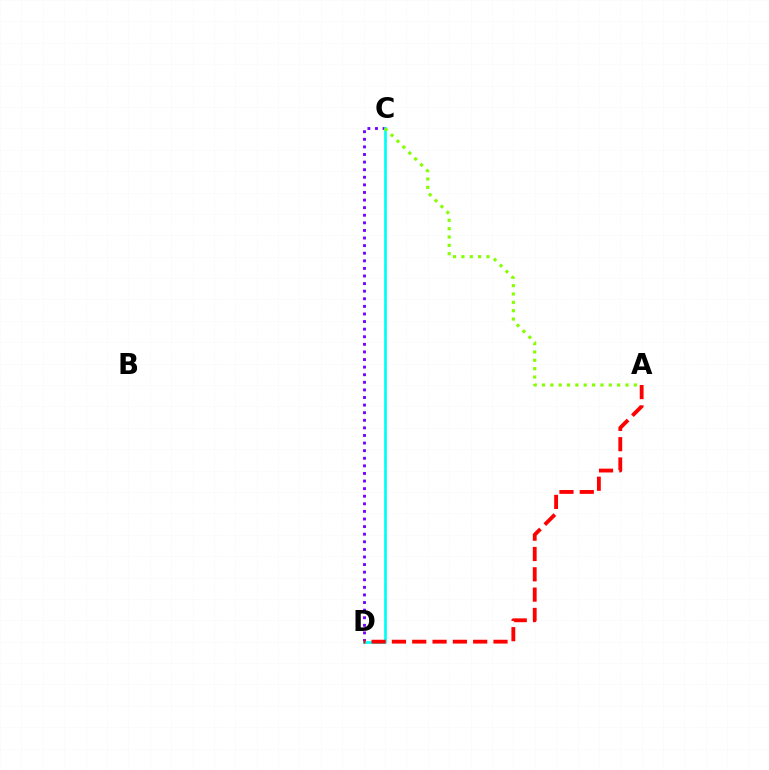{('C', 'D'): [{'color': '#7200ff', 'line_style': 'dotted', 'thickness': 2.06}, {'color': '#00fff6', 'line_style': 'solid', 'thickness': 1.95}], ('A', 'D'): [{'color': '#ff0000', 'line_style': 'dashed', 'thickness': 2.76}], ('A', 'C'): [{'color': '#84ff00', 'line_style': 'dotted', 'thickness': 2.27}]}